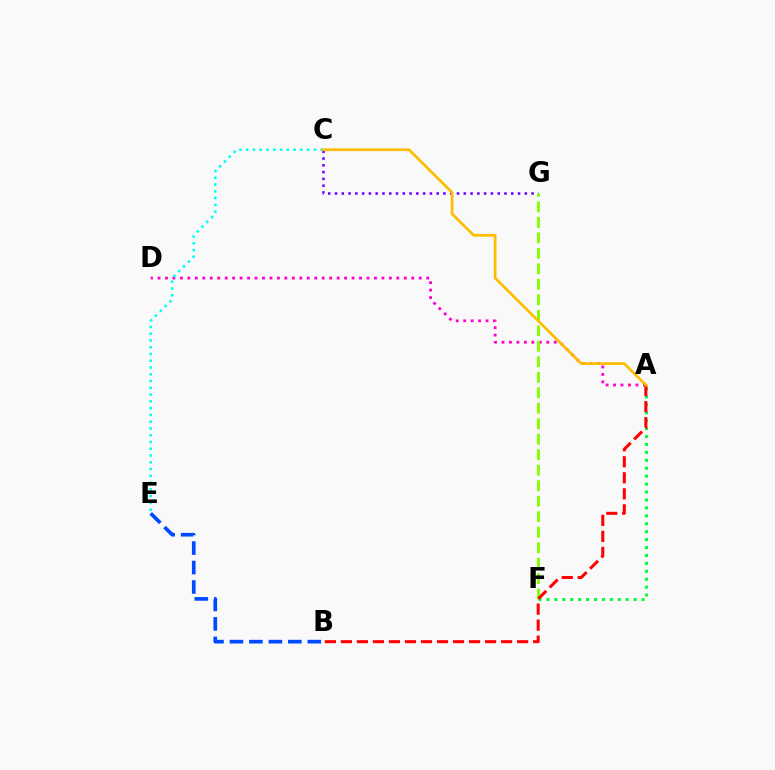{('A', 'D'): [{'color': '#ff00cf', 'line_style': 'dotted', 'thickness': 2.03}], ('C', 'G'): [{'color': '#7200ff', 'line_style': 'dotted', 'thickness': 1.84}], ('F', 'G'): [{'color': '#84ff00', 'line_style': 'dashed', 'thickness': 2.1}], ('C', 'E'): [{'color': '#00fff6', 'line_style': 'dotted', 'thickness': 1.84}], ('A', 'F'): [{'color': '#00ff39', 'line_style': 'dotted', 'thickness': 2.15}], ('A', 'B'): [{'color': '#ff0000', 'line_style': 'dashed', 'thickness': 2.18}], ('A', 'C'): [{'color': '#ffbd00', 'line_style': 'solid', 'thickness': 1.95}], ('B', 'E'): [{'color': '#004bff', 'line_style': 'dashed', 'thickness': 2.65}]}